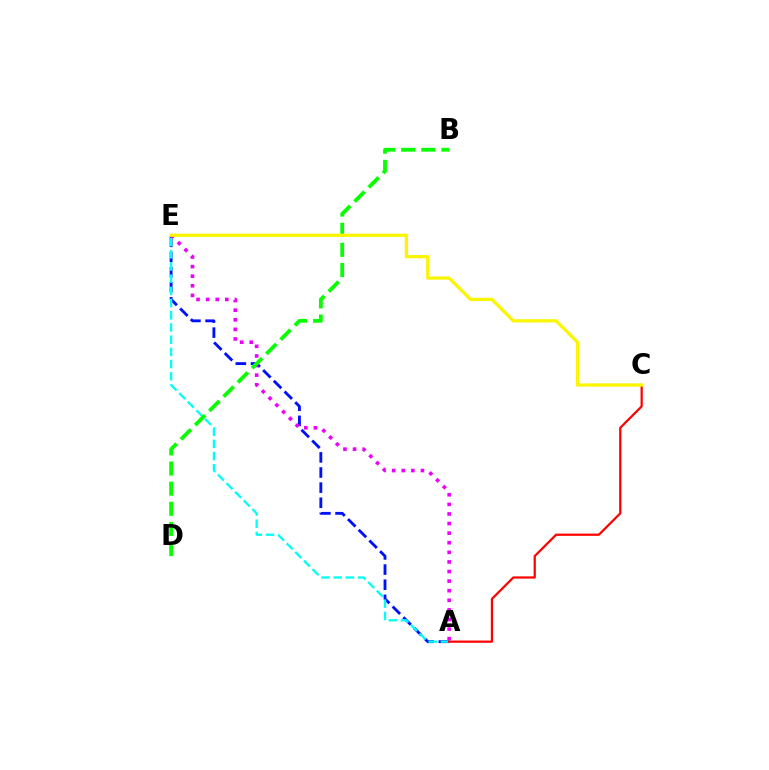{('A', 'E'): [{'color': '#0010ff', 'line_style': 'dashed', 'thickness': 2.06}, {'color': '#ee00ff', 'line_style': 'dotted', 'thickness': 2.61}, {'color': '#00fff6', 'line_style': 'dashed', 'thickness': 1.66}], ('B', 'D'): [{'color': '#08ff00', 'line_style': 'dashed', 'thickness': 2.74}], ('A', 'C'): [{'color': '#ff0000', 'line_style': 'solid', 'thickness': 1.6}], ('C', 'E'): [{'color': '#fcf500', 'line_style': 'solid', 'thickness': 2.34}]}